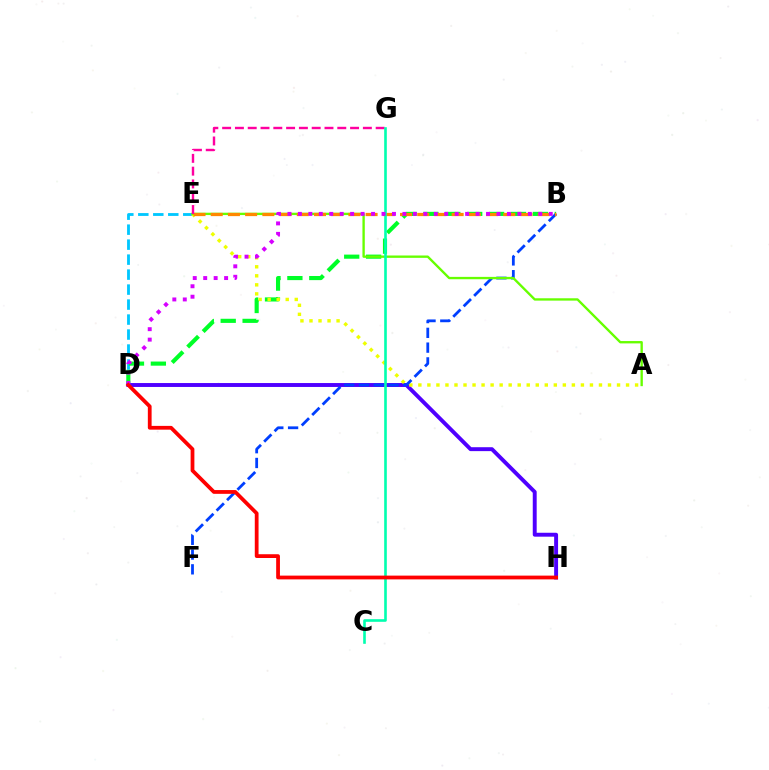{('D', 'E'): [{'color': '#00c7ff', 'line_style': 'dashed', 'thickness': 2.04}], ('B', 'D'): [{'color': '#00ff27', 'line_style': 'dashed', 'thickness': 2.97}, {'color': '#d600ff', 'line_style': 'dotted', 'thickness': 2.84}], ('D', 'H'): [{'color': '#4f00ff', 'line_style': 'solid', 'thickness': 2.82}, {'color': '#ff0000', 'line_style': 'solid', 'thickness': 2.72}], ('A', 'E'): [{'color': '#eeff00', 'line_style': 'dotted', 'thickness': 2.45}, {'color': '#66ff00', 'line_style': 'solid', 'thickness': 1.69}], ('B', 'F'): [{'color': '#003fff', 'line_style': 'dashed', 'thickness': 2.01}], ('B', 'E'): [{'color': '#ff8800', 'line_style': 'dashed', 'thickness': 2.34}], ('E', 'G'): [{'color': '#ff00a0', 'line_style': 'dashed', 'thickness': 1.74}], ('C', 'G'): [{'color': '#00ffaf', 'line_style': 'solid', 'thickness': 1.89}]}